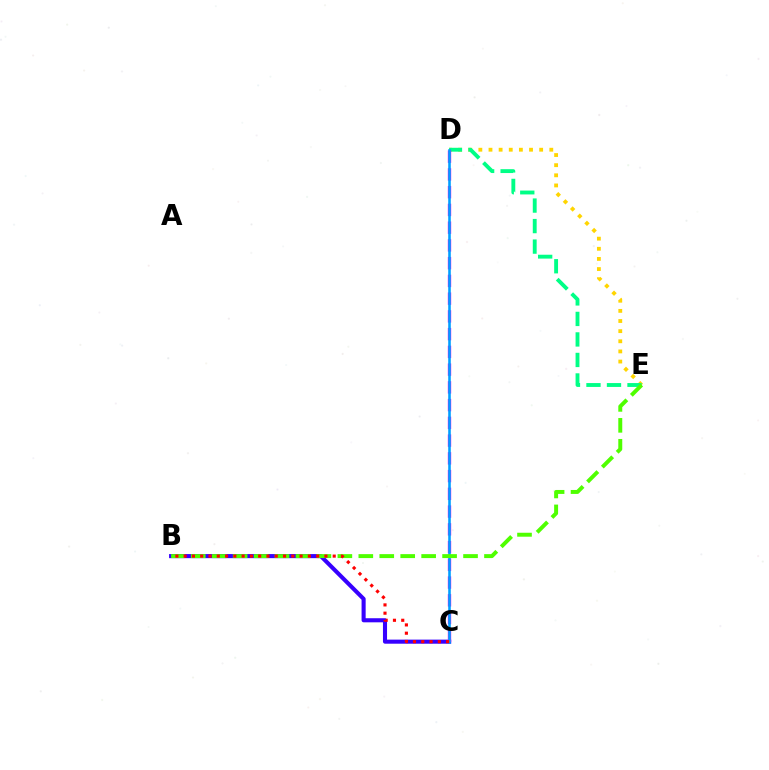{('D', 'E'): [{'color': '#ffd500', 'line_style': 'dotted', 'thickness': 2.75}, {'color': '#00ff86', 'line_style': 'dashed', 'thickness': 2.79}], ('B', 'C'): [{'color': '#3700ff', 'line_style': 'solid', 'thickness': 2.94}, {'color': '#ff0000', 'line_style': 'dotted', 'thickness': 2.25}], ('C', 'D'): [{'color': '#ff00ed', 'line_style': 'dashed', 'thickness': 2.41}, {'color': '#009eff', 'line_style': 'solid', 'thickness': 1.86}], ('B', 'E'): [{'color': '#4fff00', 'line_style': 'dashed', 'thickness': 2.85}]}